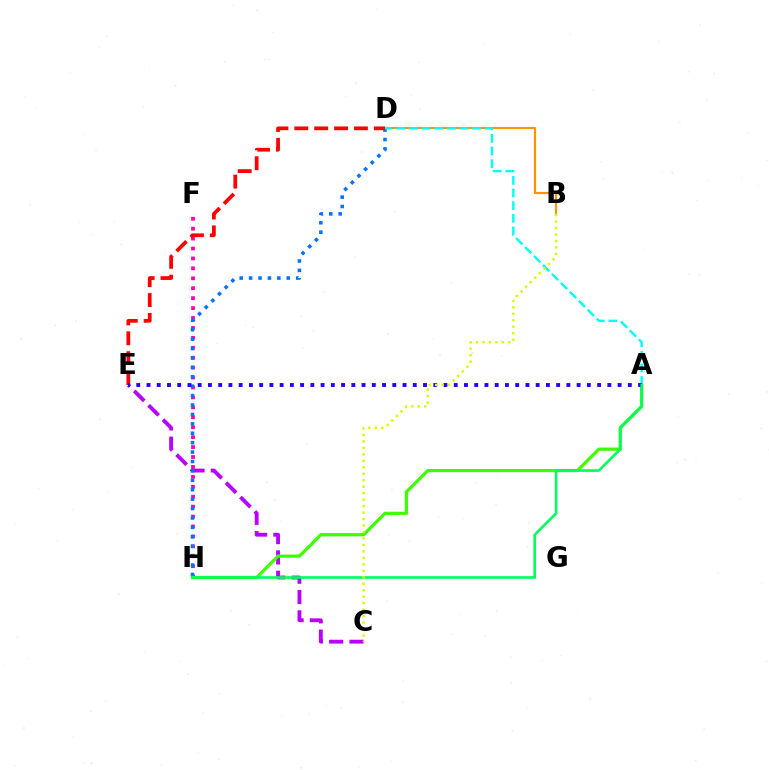{('B', 'D'): [{'color': '#ff9400', 'line_style': 'solid', 'thickness': 1.56}], ('F', 'H'): [{'color': '#ff00ac', 'line_style': 'dotted', 'thickness': 2.7}], ('C', 'E'): [{'color': '#b900ff', 'line_style': 'dashed', 'thickness': 2.76}], ('D', 'H'): [{'color': '#0074ff', 'line_style': 'dotted', 'thickness': 2.56}], ('A', 'D'): [{'color': '#00fff6', 'line_style': 'dashed', 'thickness': 1.72}], ('A', 'H'): [{'color': '#3dff00', 'line_style': 'solid', 'thickness': 2.32}, {'color': '#00ff5c', 'line_style': 'solid', 'thickness': 1.88}], ('D', 'E'): [{'color': '#ff0000', 'line_style': 'dashed', 'thickness': 2.7}], ('A', 'E'): [{'color': '#2500ff', 'line_style': 'dotted', 'thickness': 2.78}], ('B', 'C'): [{'color': '#d1ff00', 'line_style': 'dotted', 'thickness': 1.76}]}